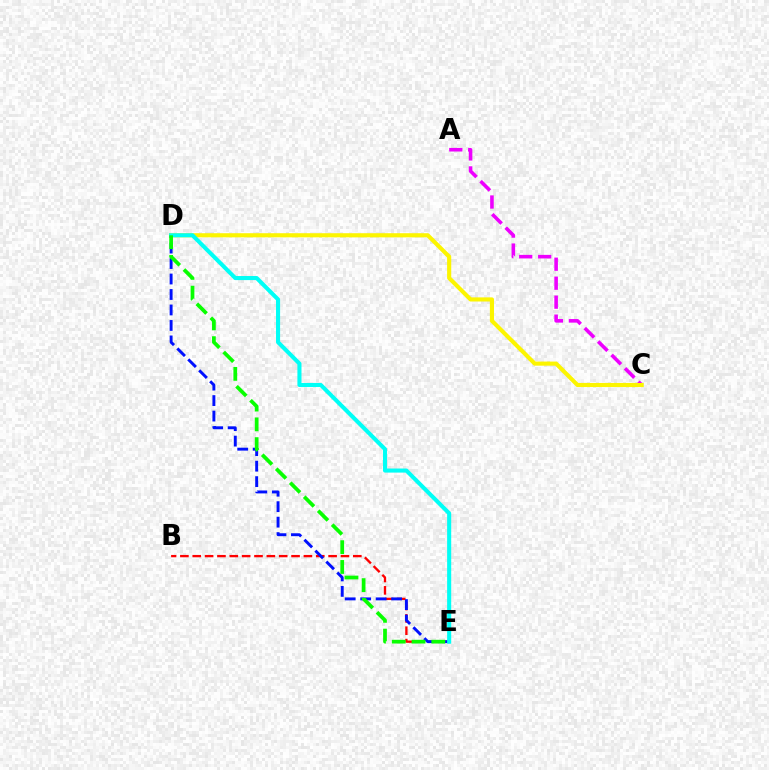{('A', 'C'): [{'color': '#ee00ff', 'line_style': 'dashed', 'thickness': 2.58}], ('C', 'D'): [{'color': '#fcf500', 'line_style': 'solid', 'thickness': 2.97}], ('B', 'E'): [{'color': '#ff0000', 'line_style': 'dashed', 'thickness': 1.68}], ('D', 'E'): [{'color': '#0010ff', 'line_style': 'dashed', 'thickness': 2.1}, {'color': '#00fff6', 'line_style': 'solid', 'thickness': 2.93}, {'color': '#08ff00', 'line_style': 'dashed', 'thickness': 2.69}]}